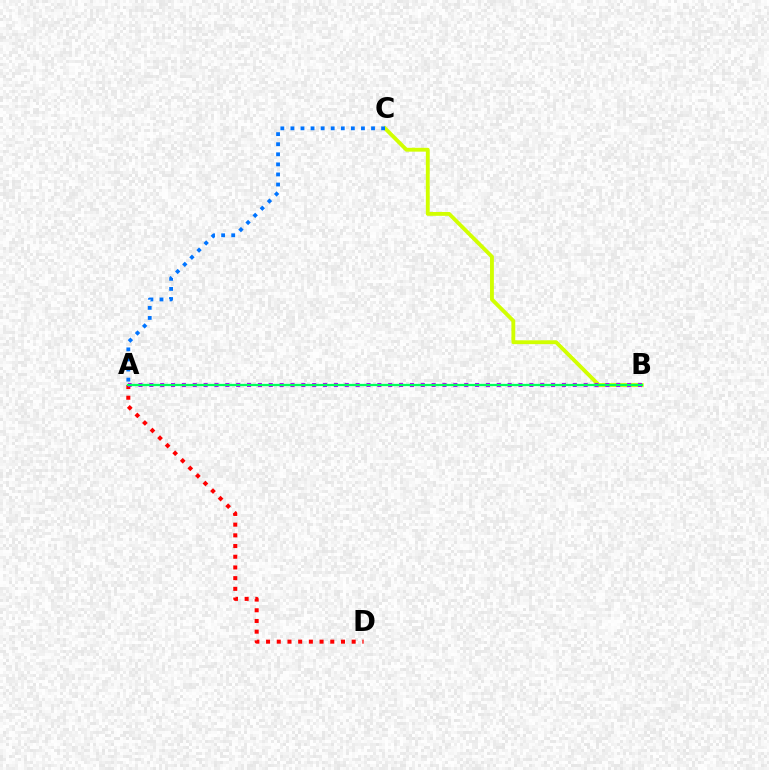{('A', 'D'): [{'color': '#ff0000', 'line_style': 'dotted', 'thickness': 2.91}], ('B', 'C'): [{'color': '#d1ff00', 'line_style': 'solid', 'thickness': 2.77}], ('A', 'B'): [{'color': '#b900ff', 'line_style': 'dotted', 'thickness': 2.95}, {'color': '#00ff5c', 'line_style': 'solid', 'thickness': 1.63}], ('A', 'C'): [{'color': '#0074ff', 'line_style': 'dotted', 'thickness': 2.74}]}